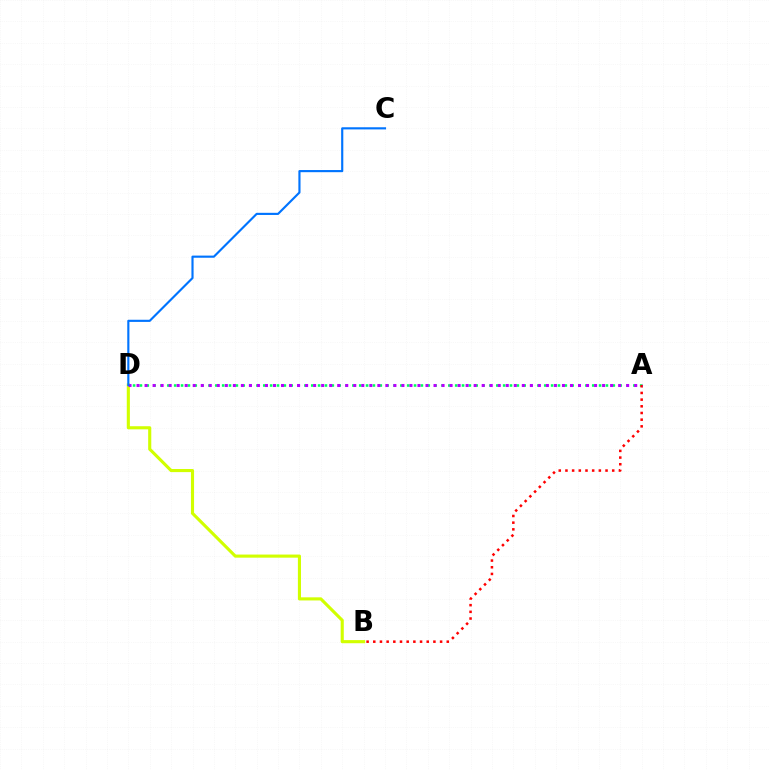{('B', 'D'): [{'color': '#d1ff00', 'line_style': 'solid', 'thickness': 2.24}], ('A', 'D'): [{'color': '#00ff5c', 'line_style': 'dotted', 'thickness': 1.86}, {'color': '#b900ff', 'line_style': 'dotted', 'thickness': 2.18}], ('A', 'B'): [{'color': '#ff0000', 'line_style': 'dotted', 'thickness': 1.82}], ('C', 'D'): [{'color': '#0074ff', 'line_style': 'solid', 'thickness': 1.55}]}